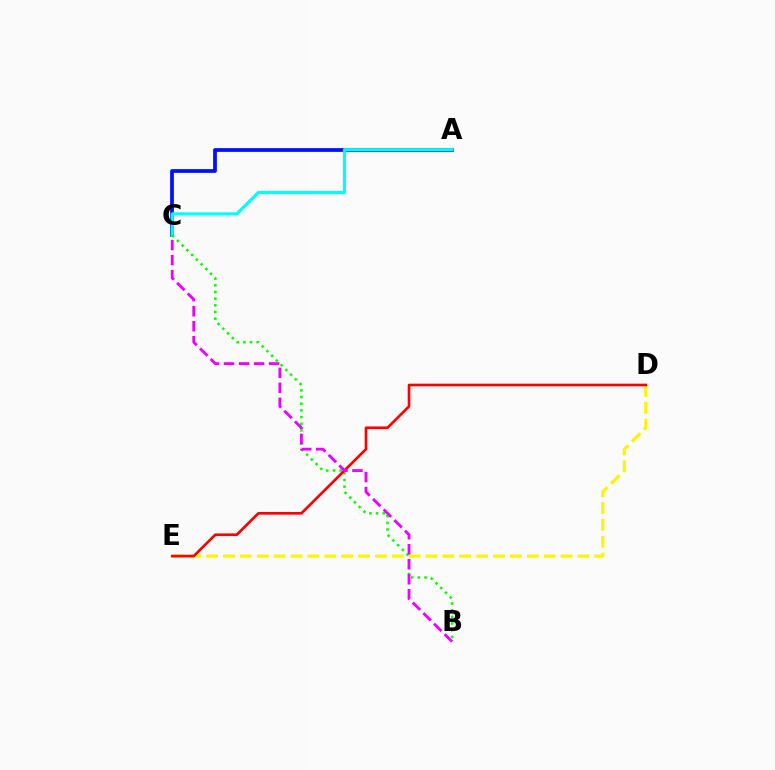{('A', 'C'): [{'color': '#0010ff', 'line_style': 'solid', 'thickness': 2.71}, {'color': '#00fff6', 'line_style': 'solid', 'thickness': 2.29}], ('B', 'C'): [{'color': '#08ff00', 'line_style': 'dotted', 'thickness': 1.81}, {'color': '#ee00ff', 'line_style': 'dashed', 'thickness': 2.04}], ('D', 'E'): [{'color': '#fcf500', 'line_style': 'dashed', 'thickness': 2.29}, {'color': '#ff0000', 'line_style': 'solid', 'thickness': 1.92}]}